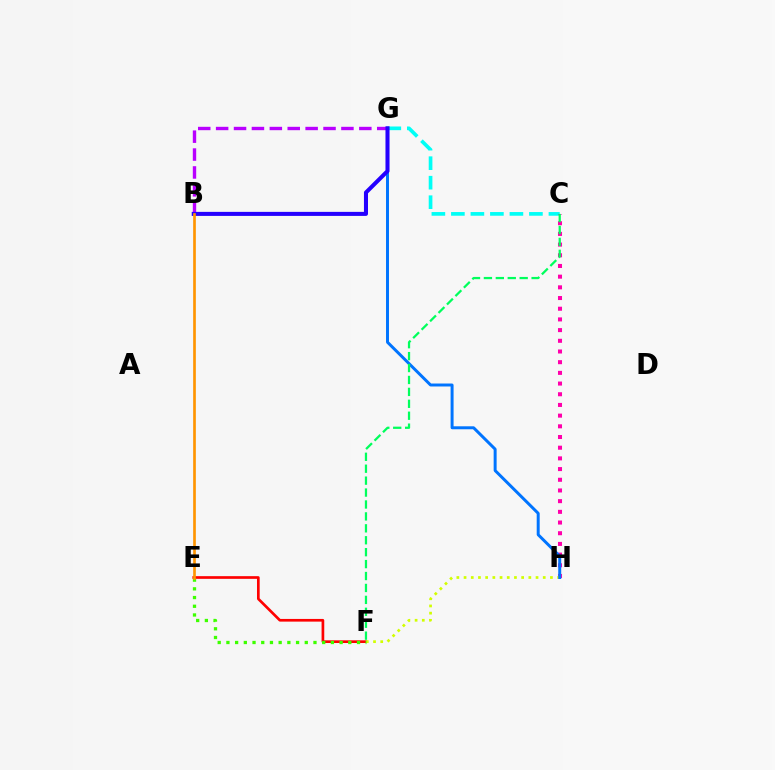{('C', 'G'): [{'color': '#00fff6', 'line_style': 'dashed', 'thickness': 2.65}], ('C', 'H'): [{'color': '#ff00ac', 'line_style': 'dotted', 'thickness': 2.9}], ('E', 'F'): [{'color': '#ff0000', 'line_style': 'solid', 'thickness': 1.93}, {'color': '#3dff00', 'line_style': 'dotted', 'thickness': 2.37}], ('B', 'G'): [{'color': '#b900ff', 'line_style': 'dashed', 'thickness': 2.43}, {'color': '#2500ff', 'line_style': 'solid', 'thickness': 2.91}], ('F', 'H'): [{'color': '#d1ff00', 'line_style': 'dotted', 'thickness': 1.96}], ('G', 'H'): [{'color': '#0074ff', 'line_style': 'solid', 'thickness': 2.14}], ('B', 'E'): [{'color': '#ff9400', 'line_style': 'solid', 'thickness': 1.92}], ('C', 'F'): [{'color': '#00ff5c', 'line_style': 'dashed', 'thickness': 1.62}]}